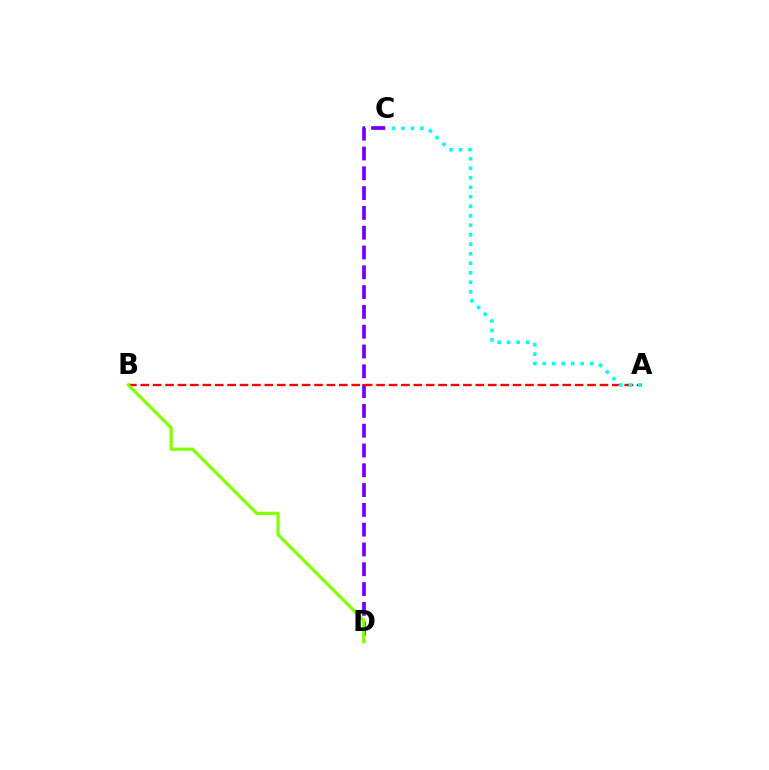{('C', 'D'): [{'color': '#7200ff', 'line_style': 'dashed', 'thickness': 2.69}], ('A', 'B'): [{'color': '#ff0000', 'line_style': 'dashed', 'thickness': 1.69}], ('A', 'C'): [{'color': '#00fff6', 'line_style': 'dotted', 'thickness': 2.58}], ('B', 'D'): [{'color': '#84ff00', 'line_style': 'solid', 'thickness': 2.31}]}